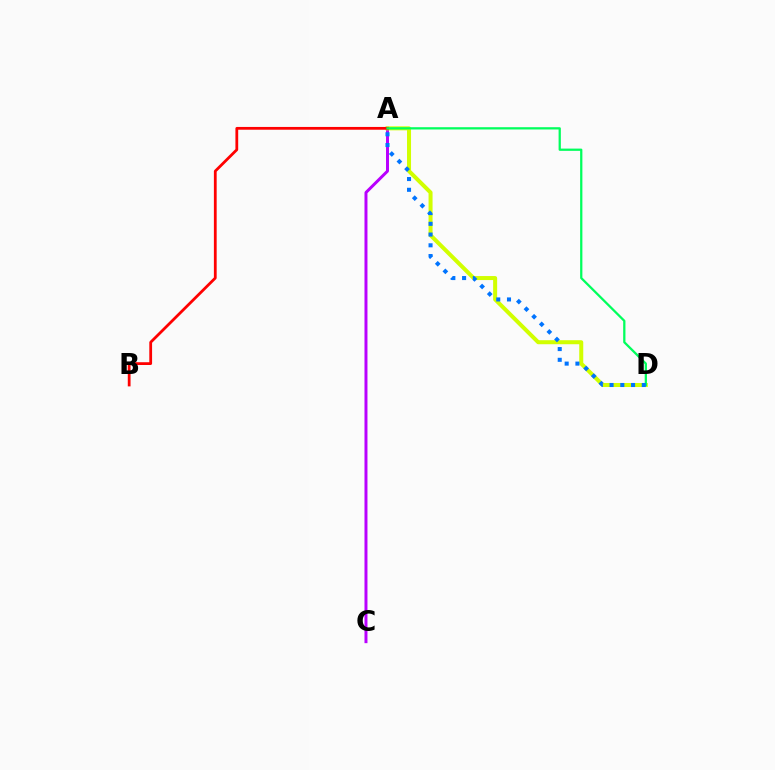{('A', 'C'): [{'color': '#b900ff', 'line_style': 'solid', 'thickness': 2.14}], ('A', 'D'): [{'color': '#d1ff00', 'line_style': 'solid', 'thickness': 2.89}, {'color': '#00ff5c', 'line_style': 'solid', 'thickness': 1.63}, {'color': '#0074ff', 'line_style': 'dotted', 'thickness': 2.92}], ('A', 'B'): [{'color': '#ff0000', 'line_style': 'solid', 'thickness': 2.0}]}